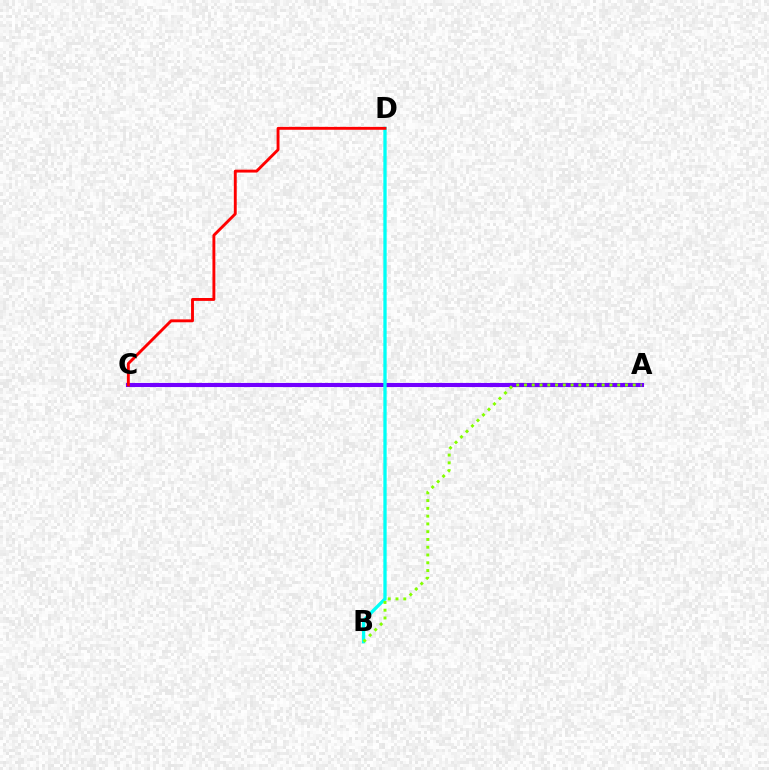{('A', 'C'): [{'color': '#7200ff', 'line_style': 'solid', 'thickness': 2.95}], ('B', 'D'): [{'color': '#00fff6', 'line_style': 'solid', 'thickness': 2.38}], ('A', 'B'): [{'color': '#84ff00', 'line_style': 'dotted', 'thickness': 2.11}], ('C', 'D'): [{'color': '#ff0000', 'line_style': 'solid', 'thickness': 2.08}]}